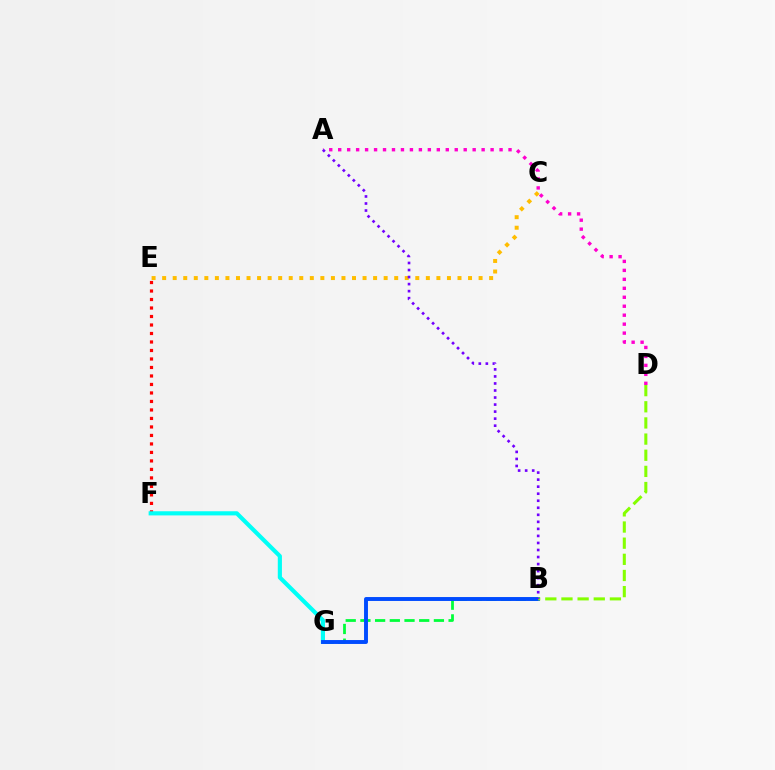{('E', 'F'): [{'color': '#ff0000', 'line_style': 'dotted', 'thickness': 2.31}], ('B', 'G'): [{'color': '#00ff39', 'line_style': 'dashed', 'thickness': 2.0}, {'color': '#004bff', 'line_style': 'solid', 'thickness': 2.82}], ('F', 'G'): [{'color': '#00fff6', 'line_style': 'solid', 'thickness': 2.98}], ('A', 'D'): [{'color': '#ff00cf', 'line_style': 'dotted', 'thickness': 2.44}], ('C', 'E'): [{'color': '#ffbd00', 'line_style': 'dotted', 'thickness': 2.87}], ('B', 'D'): [{'color': '#84ff00', 'line_style': 'dashed', 'thickness': 2.19}], ('A', 'B'): [{'color': '#7200ff', 'line_style': 'dotted', 'thickness': 1.91}]}